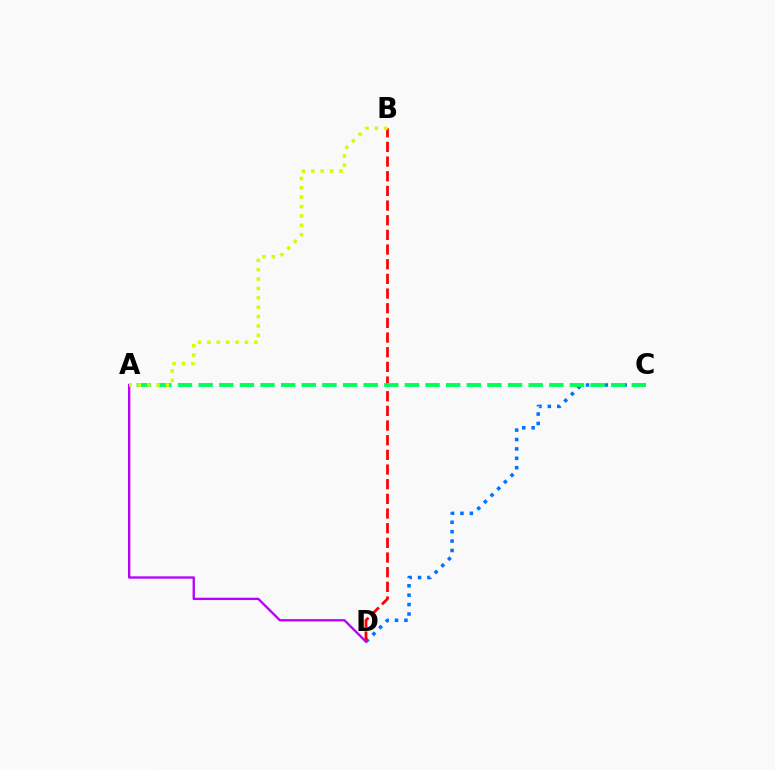{('C', 'D'): [{'color': '#0074ff', 'line_style': 'dotted', 'thickness': 2.55}], ('B', 'D'): [{'color': '#ff0000', 'line_style': 'dashed', 'thickness': 1.99}], ('A', 'C'): [{'color': '#00ff5c', 'line_style': 'dashed', 'thickness': 2.8}], ('A', 'D'): [{'color': '#b900ff', 'line_style': 'solid', 'thickness': 1.68}], ('A', 'B'): [{'color': '#d1ff00', 'line_style': 'dotted', 'thickness': 2.55}]}